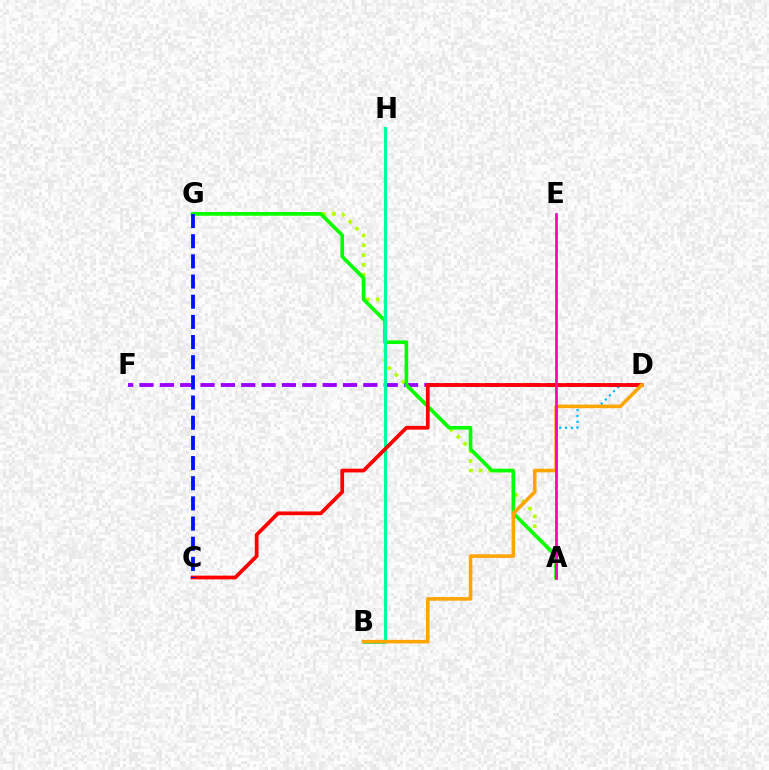{('A', 'G'): [{'color': '#b3ff00', 'line_style': 'dotted', 'thickness': 2.64}, {'color': '#08ff00', 'line_style': 'solid', 'thickness': 2.63}], ('D', 'F'): [{'color': '#9b00ff', 'line_style': 'dashed', 'thickness': 2.76}], ('A', 'D'): [{'color': '#00b5ff', 'line_style': 'dotted', 'thickness': 1.58}], ('B', 'H'): [{'color': '#00ff9d', 'line_style': 'solid', 'thickness': 2.22}], ('C', 'D'): [{'color': '#ff0000', 'line_style': 'solid', 'thickness': 2.69}], ('C', 'G'): [{'color': '#0010ff', 'line_style': 'dashed', 'thickness': 2.74}], ('B', 'D'): [{'color': '#ffa500', 'line_style': 'solid', 'thickness': 2.58}], ('A', 'E'): [{'color': '#ff00bd', 'line_style': 'solid', 'thickness': 1.95}]}